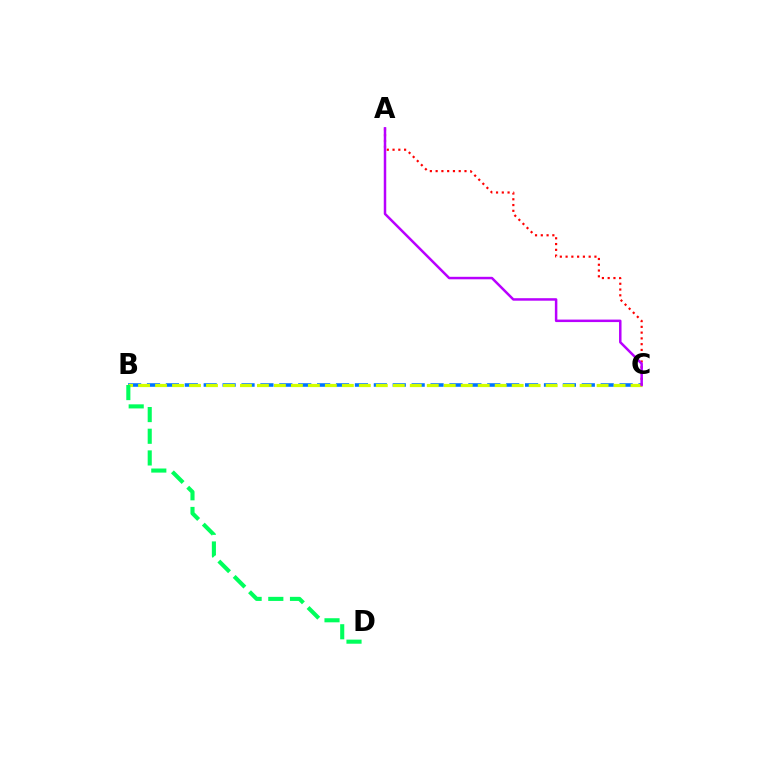{('B', 'C'): [{'color': '#0074ff', 'line_style': 'dashed', 'thickness': 2.57}, {'color': '#d1ff00', 'line_style': 'dashed', 'thickness': 2.31}], ('A', 'C'): [{'color': '#ff0000', 'line_style': 'dotted', 'thickness': 1.57}, {'color': '#b900ff', 'line_style': 'solid', 'thickness': 1.79}], ('B', 'D'): [{'color': '#00ff5c', 'line_style': 'dashed', 'thickness': 2.95}]}